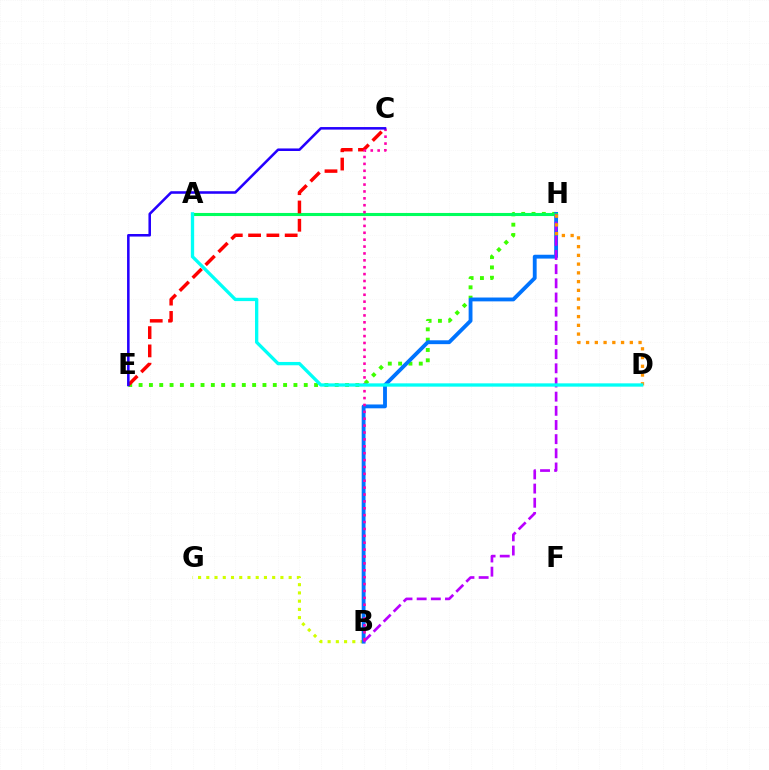{('E', 'H'): [{'color': '#3dff00', 'line_style': 'dotted', 'thickness': 2.8}], ('B', 'G'): [{'color': '#d1ff00', 'line_style': 'dotted', 'thickness': 2.24}], ('B', 'H'): [{'color': '#0074ff', 'line_style': 'solid', 'thickness': 2.77}, {'color': '#b900ff', 'line_style': 'dashed', 'thickness': 1.92}], ('A', 'H'): [{'color': '#00ff5c', 'line_style': 'solid', 'thickness': 2.22}], ('C', 'E'): [{'color': '#ff0000', 'line_style': 'dashed', 'thickness': 2.48}, {'color': '#2500ff', 'line_style': 'solid', 'thickness': 1.84}], ('B', 'C'): [{'color': '#ff00ac', 'line_style': 'dotted', 'thickness': 1.87}], ('D', 'H'): [{'color': '#ff9400', 'line_style': 'dotted', 'thickness': 2.38}], ('A', 'D'): [{'color': '#00fff6', 'line_style': 'solid', 'thickness': 2.39}]}